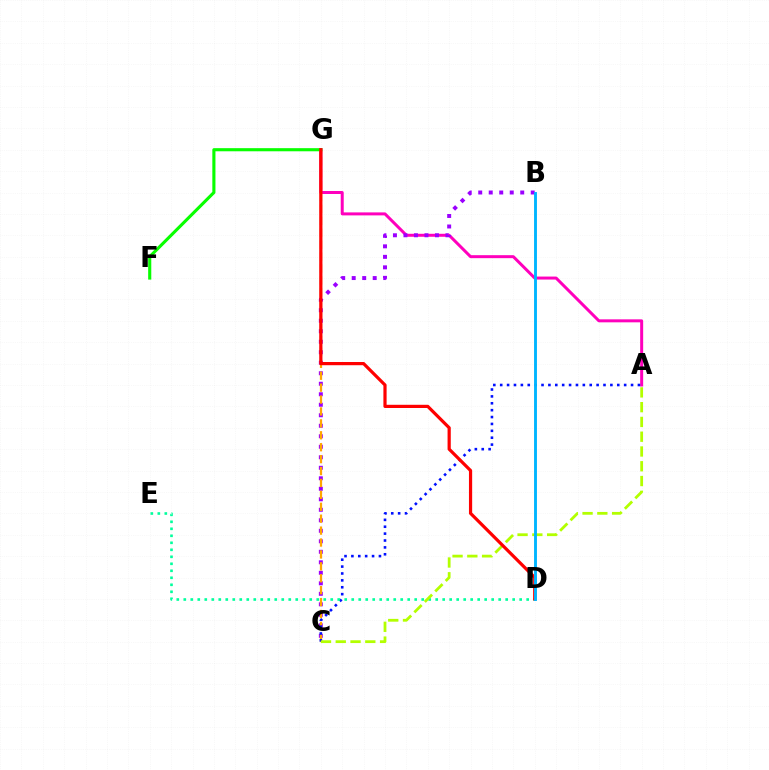{('A', 'G'): [{'color': '#ff00bd', 'line_style': 'solid', 'thickness': 2.15}], ('B', 'C'): [{'color': '#9b00ff', 'line_style': 'dotted', 'thickness': 2.85}], ('C', 'G'): [{'color': '#ffa500', 'line_style': 'dashed', 'thickness': 1.62}], ('F', 'G'): [{'color': '#08ff00', 'line_style': 'solid', 'thickness': 2.24}], ('A', 'C'): [{'color': '#0010ff', 'line_style': 'dotted', 'thickness': 1.87}, {'color': '#b3ff00', 'line_style': 'dashed', 'thickness': 2.01}], ('D', 'E'): [{'color': '#00ff9d', 'line_style': 'dotted', 'thickness': 1.9}], ('D', 'G'): [{'color': '#ff0000', 'line_style': 'solid', 'thickness': 2.31}], ('B', 'D'): [{'color': '#00b5ff', 'line_style': 'solid', 'thickness': 2.08}]}